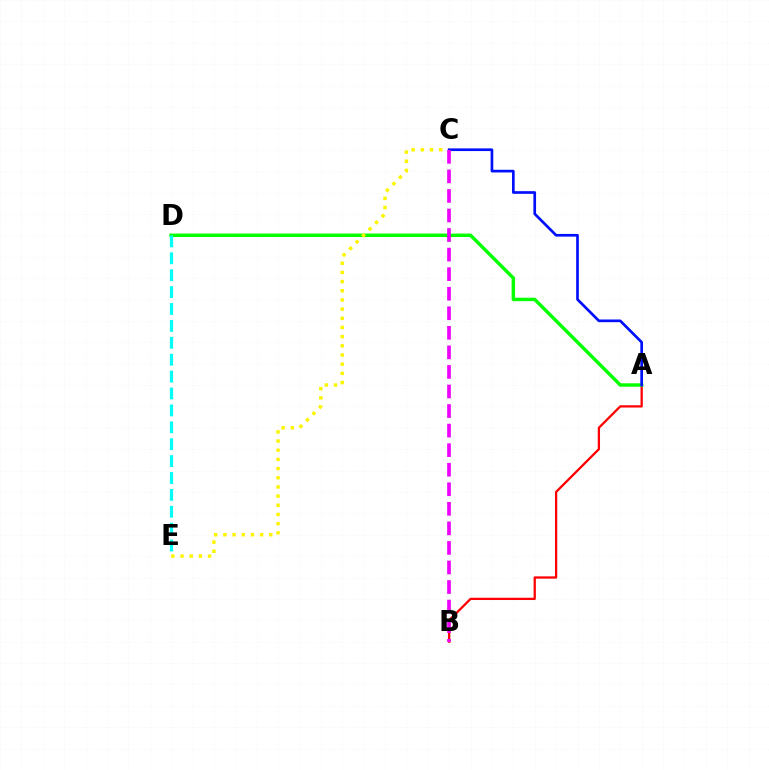{('A', 'B'): [{'color': '#ff0000', 'line_style': 'solid', 'thickness': 1.63}], ('A', 'D'): [{'color': '#08ff00', 'line_style': 'solid', 'thickness': 2.48}], ('C', 'E'): [{'color': '#fcf500', 'line_style': 'dotted', 'thickness': 2.49}], ('A', 'C'): [{'color': '#0010ff', 'line_style': 'solid', 'thickness': 1.94}], ('D', 'E'): [{'color': '#00fff6', 'line_style': 'dashed', 'thickness': 2.3}], ('B', 'C'): [{'color': '#ee00ff', 'line_style': 'dashed', 'thickness': 2.66}]}